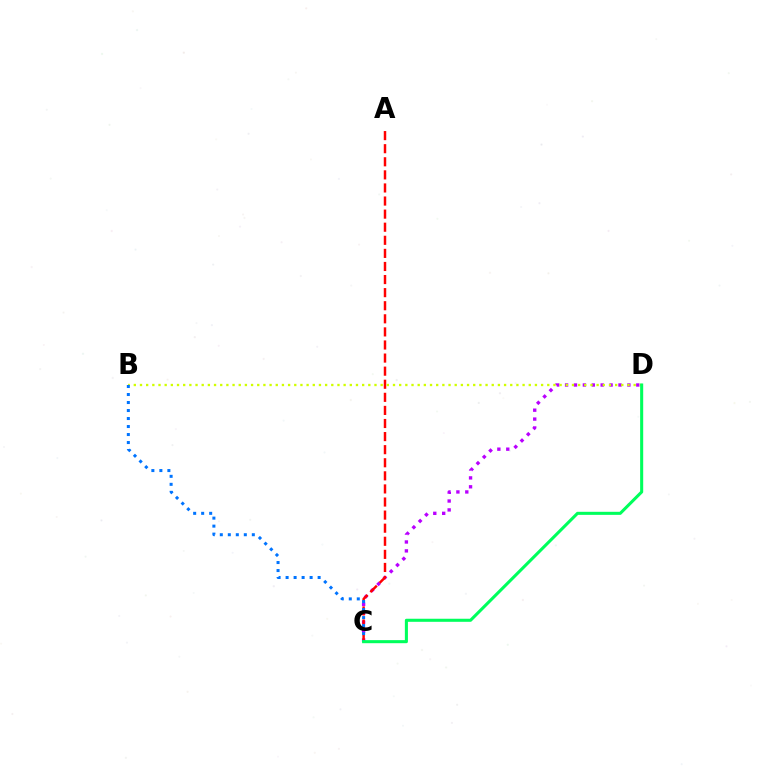{('C', 'D'): [{'color': '#b900ff', 'line_style': 'dotted', 'thickness': 2.42}, {'color': '#00ff5c', 'line_style': 'solid', 'thickness': 2.2}], ('A', 'C'): [{'color': '#ff0000', 'line_style': 'dashed', 'thickness': 1.78}], ('B', 'D'): [{'color': '#d1ff00', 'line_style': 'dotted', 'thickness': 1.68}], ('B', 'C'): [{'color': '#0074ff', 'line_style': 'dotted', 'thickness': 2.17}]}